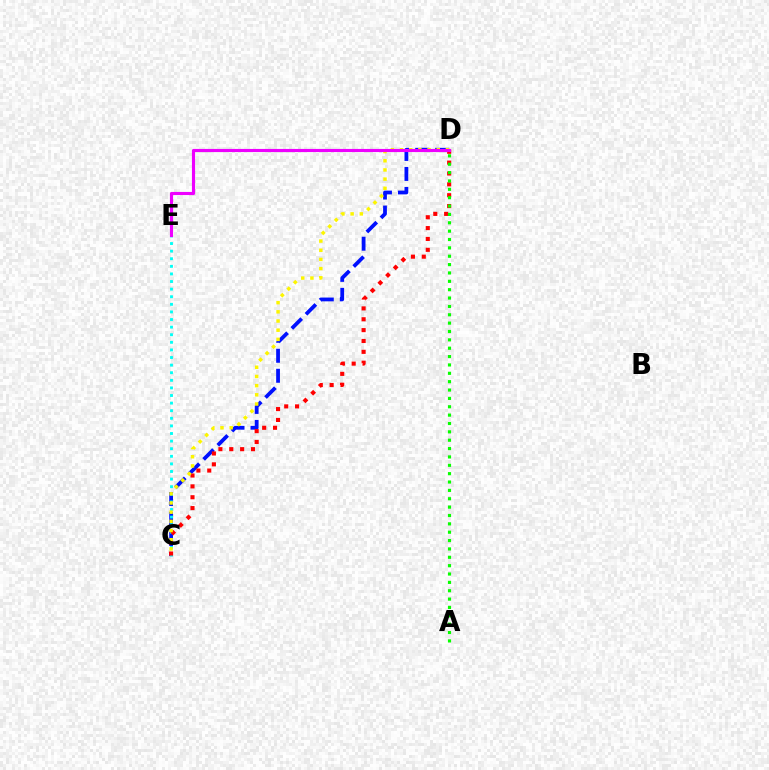{('C', 'D'): [{'color': '#0010ff', 'line_style': 'dashed', 'thickness': 2.72}, {'color': '#ff0000', 'line_style': 'dotted', 'thickness': 2.95}, {'color': '#fcf500', 'line_style': 'dotted', 'thickness': 2.5}], ('C', 'E'): [{'color': '#00fff6', 'line_style': 'dotted', 'thickness': 2.06}], ('A', 'D'): [{'color': '#08ff00', 'line_style': 'dotted', 'thickness': 2.27}], ('D', 'E'): [{'color': '#ee00ff', 'line_style': 'solid', 'thickness': 2.26}]}